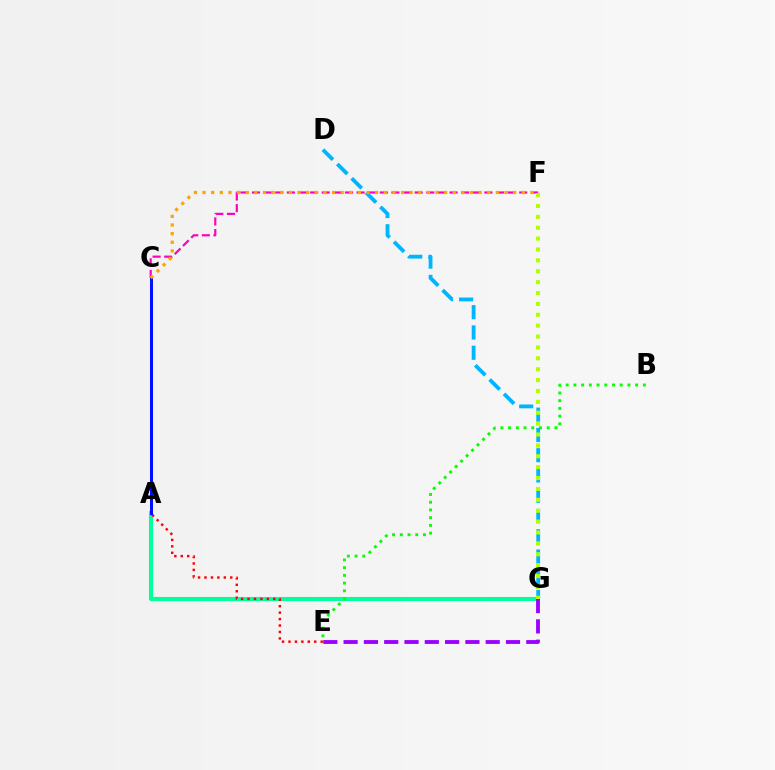{('A', 'G'): [{'color': '#00ff9d', 'line_style': 'solid', 'thickness': 2.94}], ('B', 'E'): [{'color': '#08ff00', 'line_style': 'dotted', 'thickness': 2.1}], ('C', 'F'): [{'color': '#ff00bd', 'line_style': 'dashed', 'thickness': 1.58}, {'color': '#ffa500', 'line_style': 'dotted', 'thickness': 2.34}], ('A', 'E'): [{'color': '#ff0000', 'line_style': 'dotted', 'thickness': 1.75}], ('A', 'C'): [{'color': '#0010ff', 'line_style': 'solid', 'thickness': 2.17}], ('D', 'G'): [{'color': '#00b5ff', 'line_style': 'dashed', 'thickness': 2.75}], ('E', 'G'): [{'color': '#9b00ff', 'line_style': 'dashed', 'thickness': 2.76}], ('F', 'G'): [{'color': '#b3ff00', 'line_style': 'dotted', 'thickness': 2.96}]}